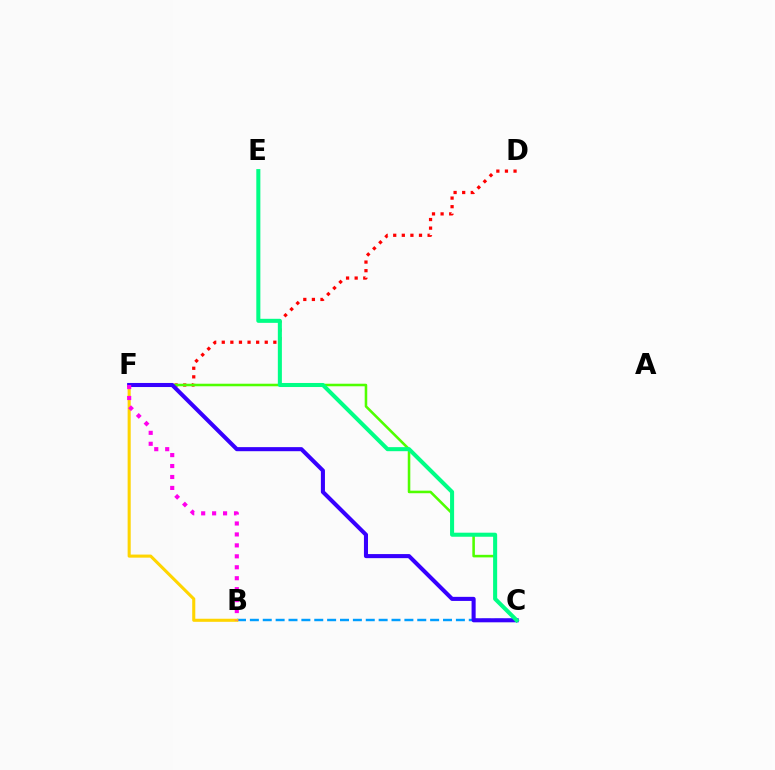{('B', 'C'): [{'color': '#009eff', 'line_style': 'dashed', 'thickness': 1.75}], ('D', 'F'): [{'color': '#ff0000', 'line_style': 'dotted', 'thickness': 2.34}], ('C', 'F'): [{'color': '#4fff00', 'line_style': 'solid', 'thickness': 1.84}, {'color': '#3700ff', 'line_style': 'solid', 'thickness': 2.93}], ('B', 'F'): [{'color': '#ffd500', 'line_style': 'solid', 'thickness': 2.22}, {'color': '#ff00ed', 'line_style': 'dotted', 'thickness': 2.97}], ('C', 'E'): [{'color': '#00ff86', 'line_style': 'solid', 'thickness': 2.91}]}